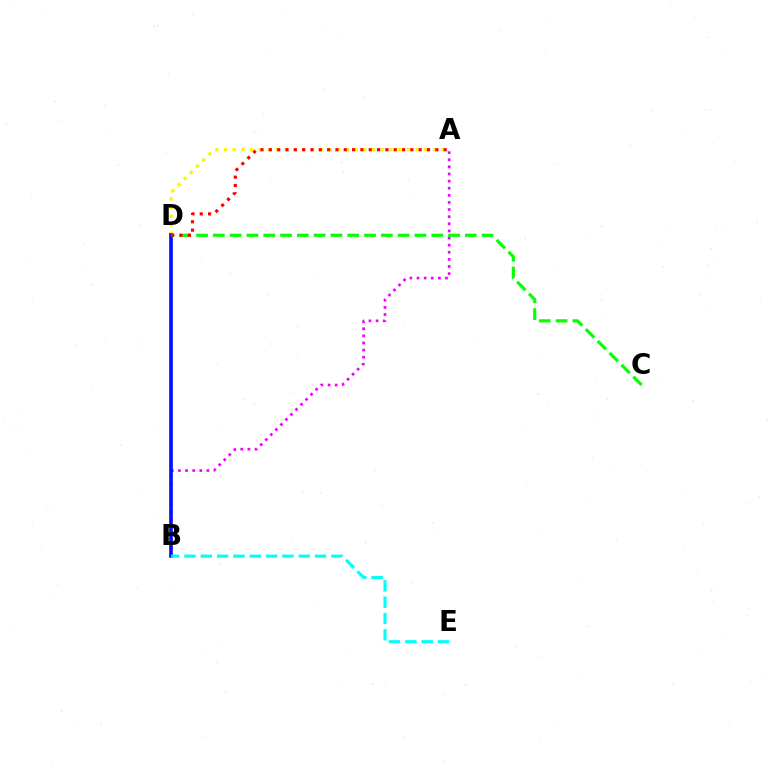{('A', 'B'): [{'color': '#ee00ff', 'line_style': 'dotted', 'thickness': 1.93}], ('A', 'D'): [{'color': '#fcf500', 'line_style': 'dotted', 'thickness': 2.37}, {'color': '#ff0000', 'line_style': 'dotted', 'thickness': 2.26}], ('B', 'D'): [{'color': '#0010ff', 'line_style': 'solid', 'thickness': 2.62}], ('C', 'D'): [{'color': '#08ff00', 'line_style': 'dashed', 'thickness': 2.28}], ('B', 'E'): [{'color': '#00fff6', 'line_style': 'dashed', 'thickness': 2.22}]}